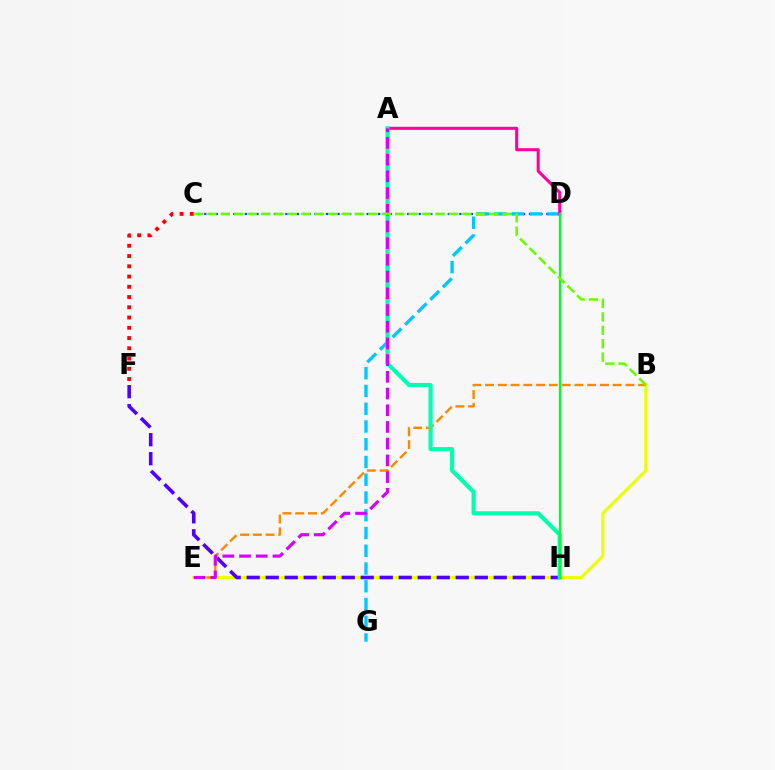{('C', 'D'): [{'color': '#003fff', 'line_style': 'dotted', 'thickness': 1.58}], ('B', 'E'): [{'color': '#eeff00', 'line_style': 'solid', 'thickness': 2.23}, {'color': '#ff8800', 'line_style': 'dashed', 'thickness': 1.73}], ('C', 'F'): [{'color': '#ff0000', 'line_style': 'dotted', 'thickness': 2.78}], ('F', 'H'): [{'color': '#4f00ff', 'line_style': 'dashed', 'thickness': 2.58}], ('D', 'G'): [{'color': '#00c7ff', 'line_style': 'dashed', 'thickness': 2.41}], ('A', 'D'): [{'color': '#ff00a0', 'line_style': 'solid', 'thickness': 2.21}], ('A', 'H'): [{'color': '#00ffaf', 'line_style': 'solid', 'thickness': 2.97}], ('A', 'E'): [{'color': '#d600ff', 'line_style': 'dashed', 'thickness': 2.27}], ('D', 'H'): [{'color': '#00ff27', 'line_style': 'solid', 'thickness': 1.67}], ('B', 'C'): [{'color': '#66ff00', 'line_style': 'dashed', 'thickness': 1.82}]}